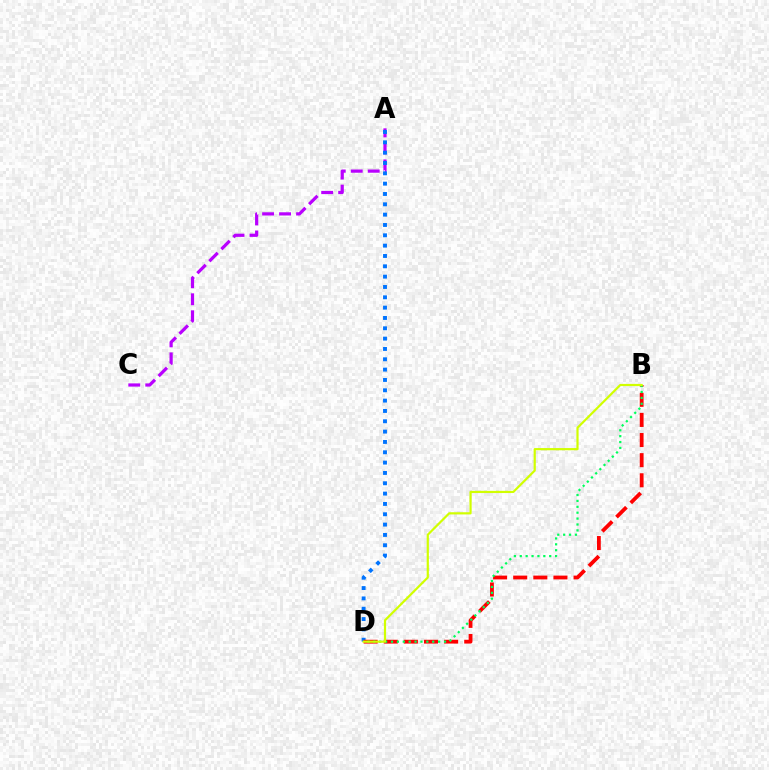{('A', 'C'): [{'color': '#b900ff', 'line_style': 'dashed', 'thickness': 2.31}], ('A', 'D'): [{'color': '#0074ff', 'line_style': 'dotted', 'thickness': 2.81}], ('B', 'D'): [{'color': '#ff0000', 'line_style': 'dashed', 'thickness': 2.73}, {'color': '#00ff5c', 'line_style': 'dotted', 'thickness': 1.6}, {'color': '#d1ff00', 'line_style': 'solid', 'thickness': 1.58}]}